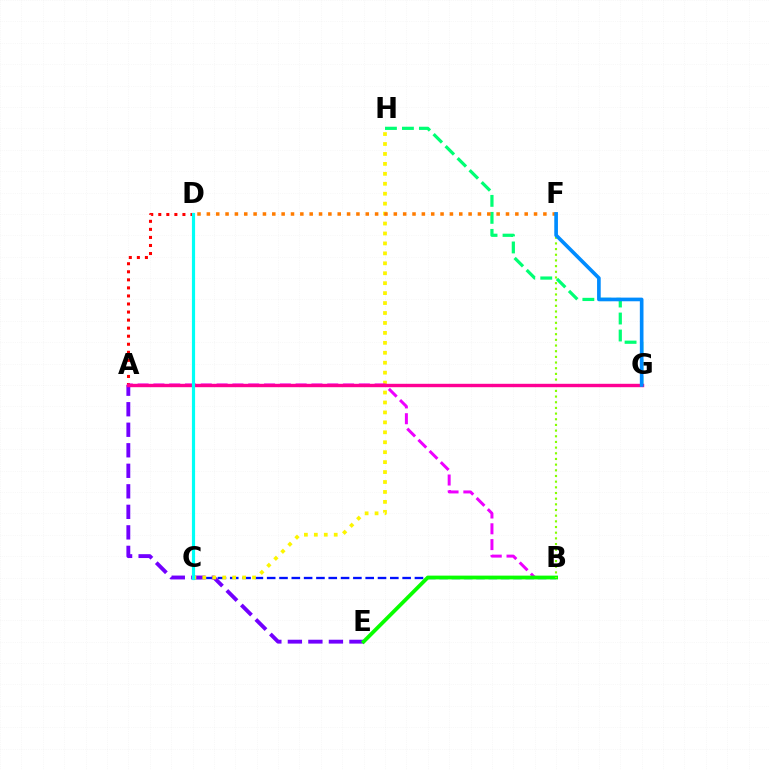{('A', 'D'): [{'color': '#ff0000', 'line_style': 'dotted', 'thickness': 2.19}], ('B', 'C'): [{'color': '#0010ff', 'line_style': 'dashed', 'thickness': 1.67}], ('A', 'E'): [{'color': '#7200ff', 'line_style': 'dashed', 'thickness': 2.79}], ('C', 'H'): [{'color': '#fcf500', 'line_style': 'dotted', 'thickness': 2.7}], ('A', 'B'): [{'color': '#ee00ff', 'line_style': 'dashed', 'thickness': 2.15}], ('B', 'E'): [{'color': '#08ff00', 'line_style': 'solid', 'thickness': 2.71}], ('G', 'H'): [{'color': '#00ff74', 'line_style': 'dashed', 'thickness': 2.31}], ('D', 'F'): [{'color': '#ff7c00', 'line_style': 'dotted', 'thickness': 2.54}], ('B', 'F'): [{'color': '#84ff00', 'line_style': 'dotted', 'thickness': 1.54}], ('A', 'G'): [{'color': '#ff0094', 'line_style': 'solid', 'thickness': 2.45}], ('C', 'D'): [{'color': '#00fff6', 'line_style': 'solid', 'thickness': 2.28}], ('F', 'G'): [{'color': '#008cff', 'line_style': 'solid', 'thickness': 2.63}]}